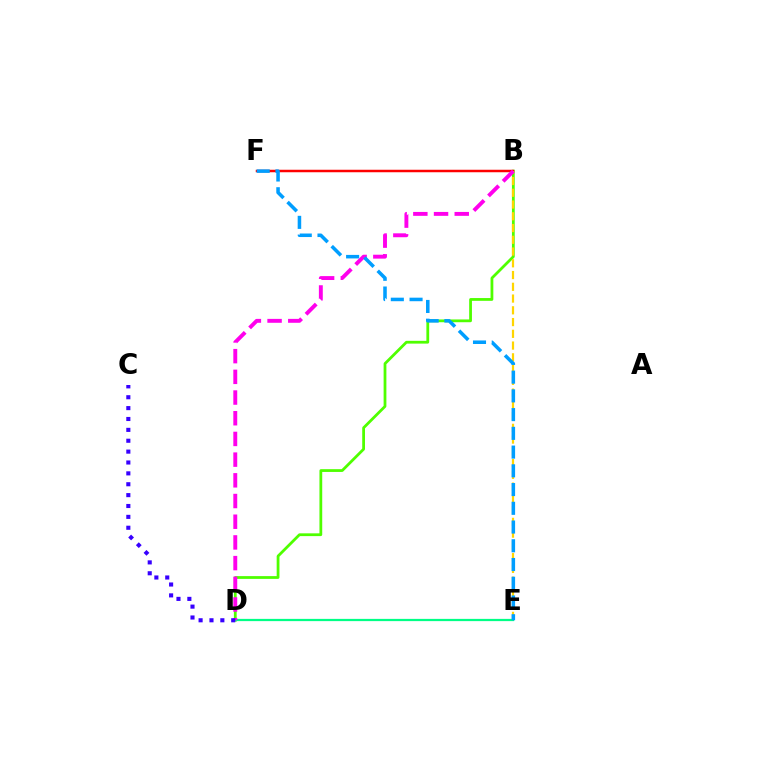{('B', 'D'): [{'color': '#4fff00', 'line_style': 'solid', 'thickness': 2.0}, {'color': '#ff00ed', 'line_style': 'dashed', 'thickness': 2.81}], ('B', 'F'): [{'color': '#ff0000', 'line_style': 'solid', 'thickness': 1.79}], ('D', 'E'): [{'color': '#00ff86', 'line_style': 'solid', 'thickness': 1.62}], ('B', 'E'): [{'color': '#ffd500', 'line_style': 'dashed', 'thickness': 1.6}], ('E', 'F'): [{'color': '#009eff', 'line_style': 'dashed', 'thickness': 2.55}], ('C', 'D'): [{'color': '#3700ff', 'line_style': 'dotted', 'thickness': 2.95}]}